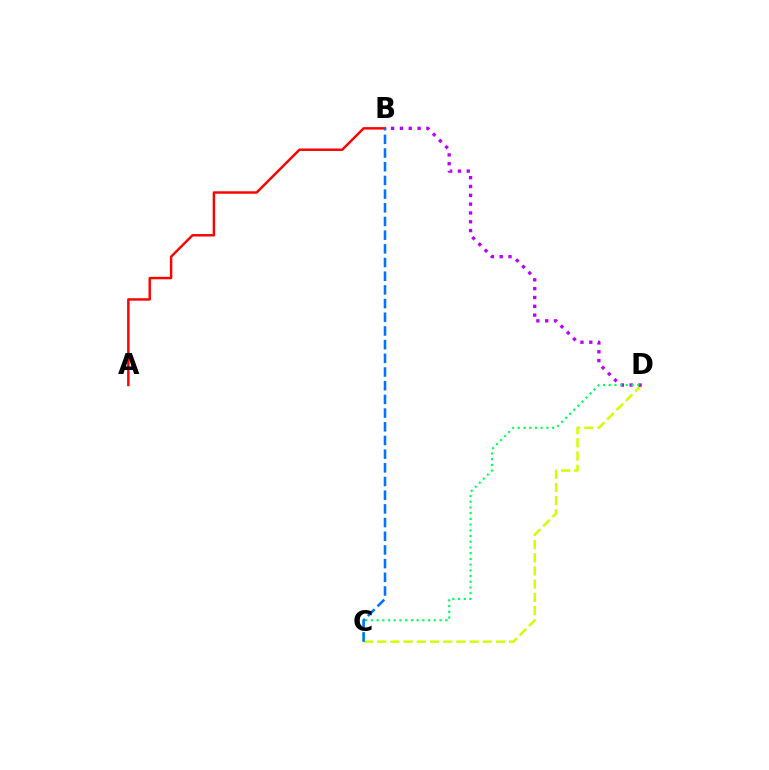{('C', 'D'): [{'color': '#d1ff00', 'line_style': 'dashed', 'thickness': 1.79}, {'color': '#00ff5c', 'line_style': 'dotted', 'thickness': 1.55}], ('A', 'B'): [{'color': '#ff0000', 'line_style': 'solid', 'thickness': 1.76}], ('B', 'D'): [{'color': '#b900ff', 'line_style': 'dotted', 'thickness': 2.4}], ('B', 'C'): [{'color': '#0074ff', 'line_style': 'dashed', 'thickness': 1.86}]}